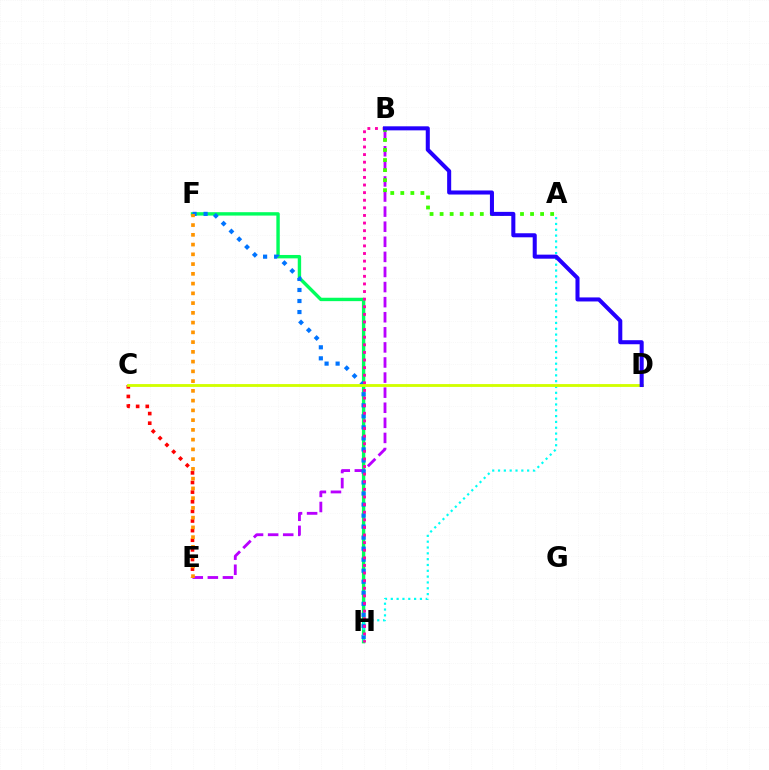{('F', 'H'): [{'color': '#00ff5c', 'line_style': 'solid', 'thickness': 2.44}, {'color': '#0074ff', 'line_style': 'dotted', 'thickness': 3.0}], ('B', 'E'): [{'color': '#b900ff', 'line_style': 'dashed', 'thickness': 2.05}], ('A', 'B'): [{'color': '#3dff00', 'line_style': 'dotted', 'thickness': 2.73}], ('A', 'H'): [{'color': '#00fff6', 'line_style': 'dotted', 'thickness': 1.58}], ('C', 'E'): [{'color': '#ff0000', 'line_style': 'dotted', 'thickness': 2.62}], ('B', 'H'): [{'color': '#ff00ac', 'line_style': 'dotted', 'thickness': 2.07}], ('C', 'D'): [{'color': '#d1ff00', 'line_style': 'solid', 'thickness': 2.05}], ('B', 'D'): [{'color': '#2500ff', 'line_style': 'solid', 'thickness': 2.91}], ('E', 'F'): [{'color': '#ff9400', 'line_style': 'dotted', 'thickness': 2.65}]}